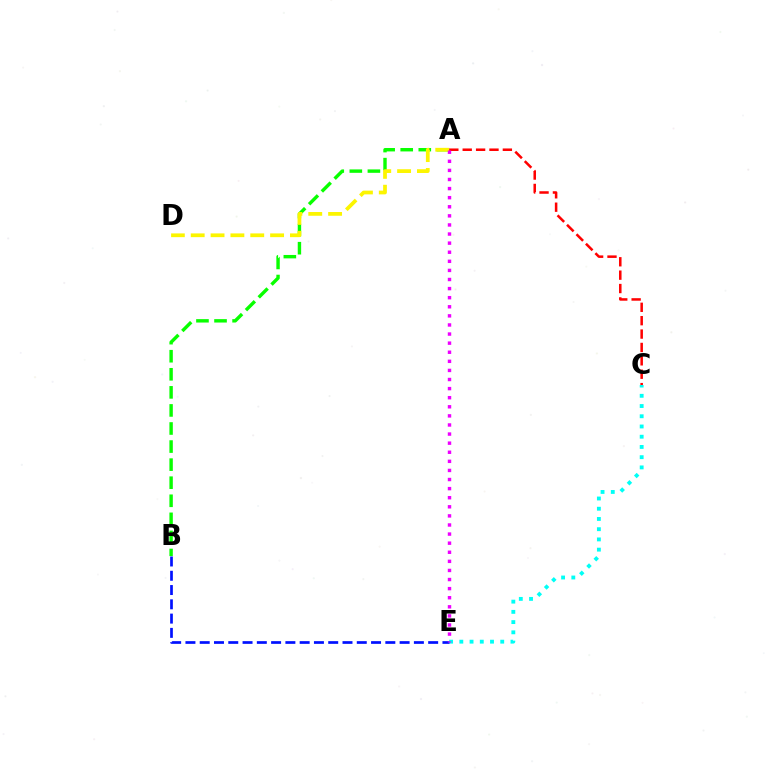{('C', 'E'): [{'color': '#00fff6', 'line_style': 'dotted', 'thickness': 2.78}], ('A', 'B'): [{'color': '#08ff00', 'line_style': 'dashed', 'thickness': 2.45}], ('B', 'E'): [{'color': '#0010ff', 'line_style': 'dashed', 'thickness': 1.94}], ('A', 'D'): [{'color': '#fcf500', 'line_style': 'dashed', 'thickness': 2.7}], ('A', 'C'): [{'color': '#ff0000', 'line_style': 'dashed', 'thickness': 1.82}], ('A', 'E'): [{'color': '#ee00ff', 'line_style': 'dotted', 'thickness': 2.47}]}